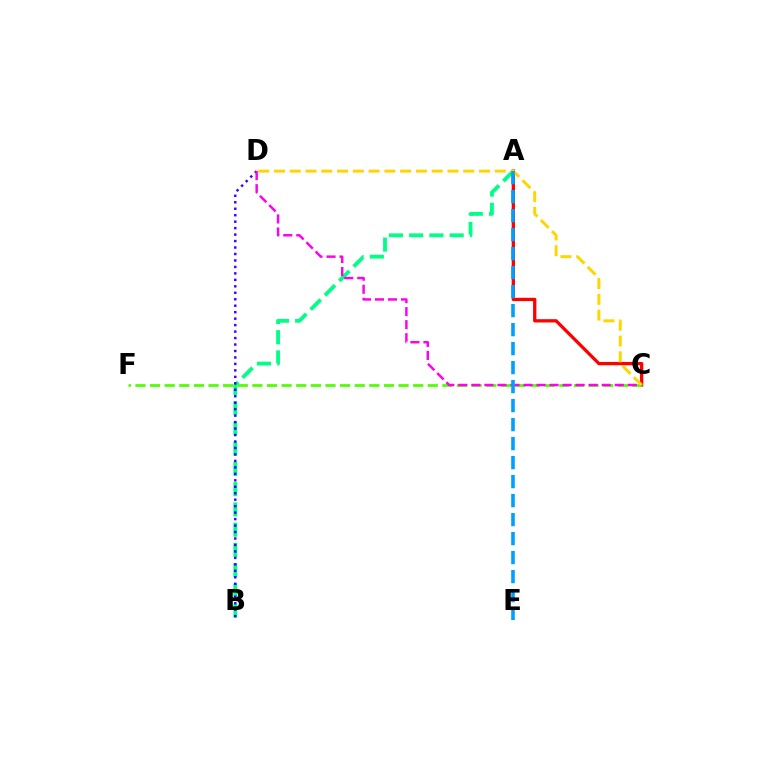{('A', 'B'): [{'color': '#00ff86', 'line_style': 'dashed', 'thickness': 2.75}], ('B', 'D'): [{'color': '#3700ff', 'line_style': 'dotted', 'thickness': 1.76}], ('A', 'C'): [{'color': '#ff0000', 'line_style': 'solid', 'thickness': 2.37}], ('C', 'F'): [{'color': '#4fff00', 'line_style': 'dashed', 'thickness': 1.99}], ('C', 'D'): [{'color': '#ff00ed', 'line_style': 'dashed', 'thickness': 1.77}, {'color': '#ffd500', 'line_style': 'dashed', 'thickness': 2.14}], ('A', 'E'): [{'color': '#009eff', 'line_style': 'dashed', 'thickness': 2.58}]}